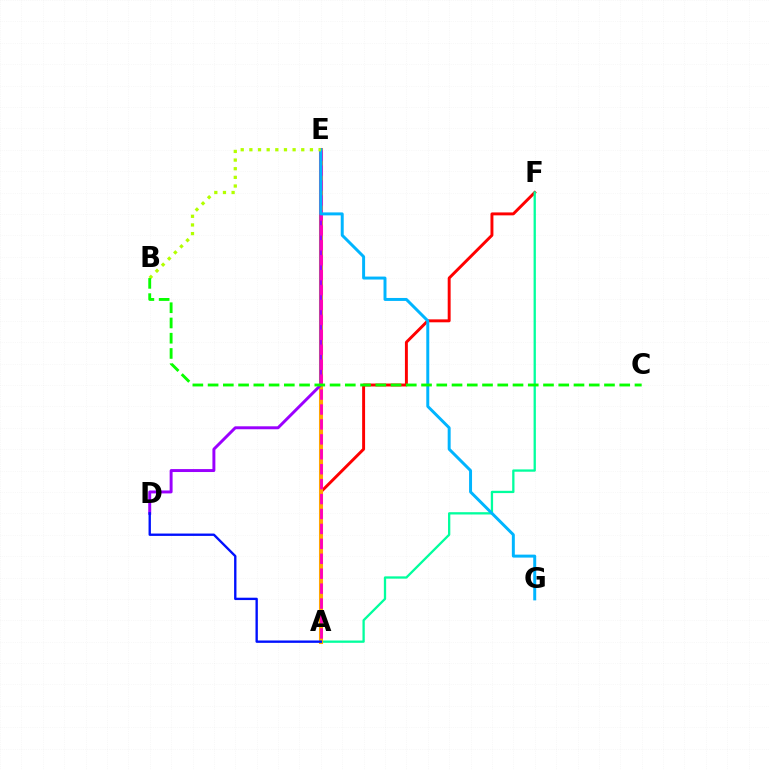{('A', 'F'): [{'color': '#ff0000', 'line_style': 'solid', 'thickness': 2.11}, {'color': '#00ff9d', 'line_style': 'solid', 'thickness': 1.65}], ('A', 'E'): [{'color': '#ffa500', 'line_style': 'solid', 'thickness': 2.92}, {'color': '#ff00bd', 'line_style': 'dashed', 'thickness': 2.03}], ('D', 'E'): [{'color': '#9b00ff', 'line_style': 'solid', 'thickness': 2.12}], ('A', 'D'): [{'color': '#0010ff', 'line_style': 'solid', 'thickness': 1.7}], ('E', 'G'): [{'color': '#00b5ff', 'line_style': 'solid', 'thickness': 2.14}], ('B', 'E'): [{'color': '#b3ff00', 'line_style': 'dotted', 'thickness': 2.35}], ('B', 'C'): [{'color': '#08ff00', 'line_style': 'dashed', 'thickness': 2.07}]}